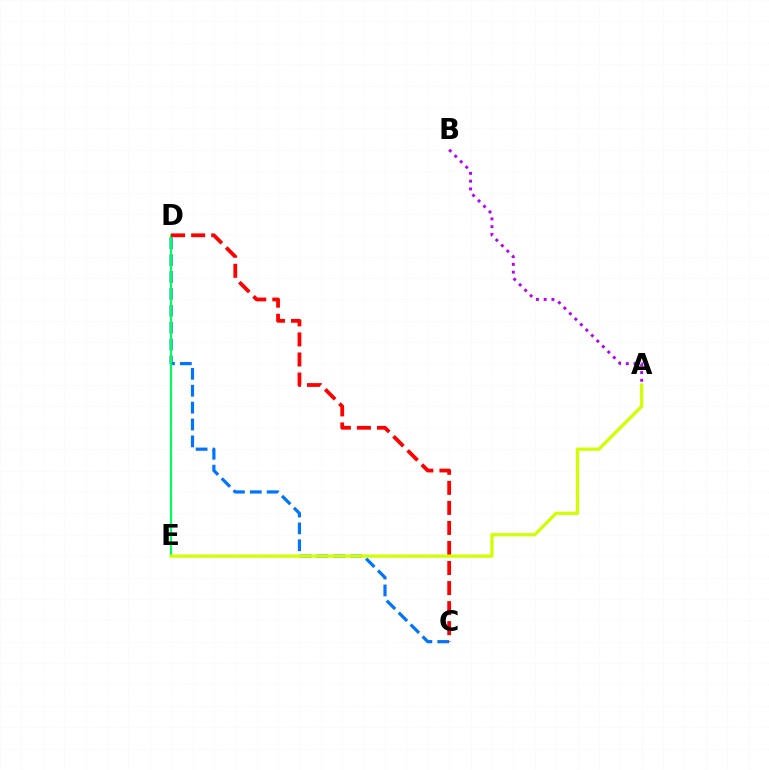{('C', 'D'): [{'color': '#0074ff', 'line_style': 'dashed', 'thickness': 2.29}, {'color': '#ff0000', 'line_style': 'dashed', 'thickness': 2.72}], ('D', 'E'): [{'color': '#00ff5c', 'line_style': 'solid', 'thickness': 1.56}], ('A', 'B'): [{'color': '#b900ff', 'line_style': 'dotted', 'thickness': 2.11}], ('A', 'E'): [{'color': '#d1ff00', 'line_style': 'solid', 'thickness': 2.34}]}